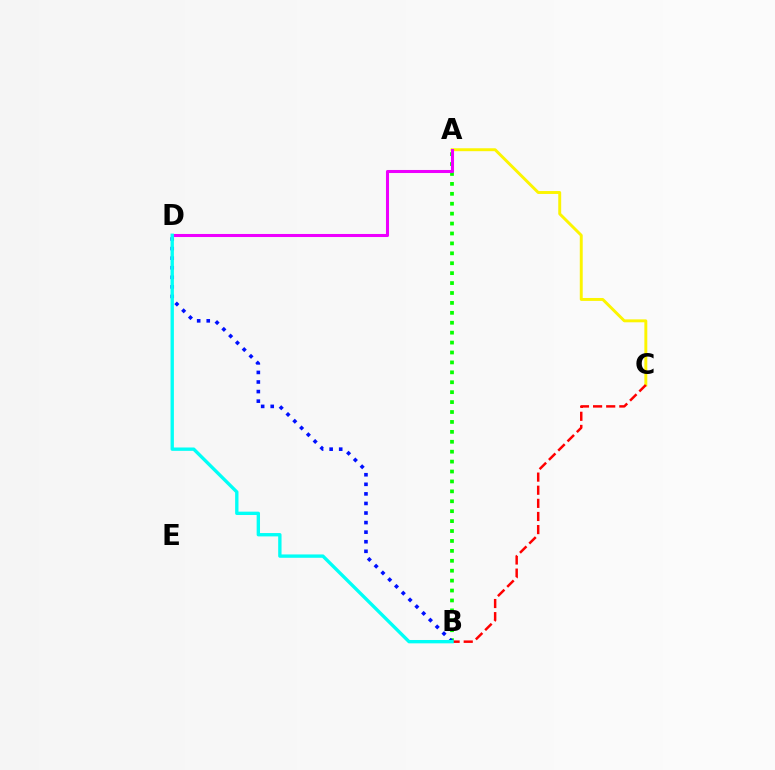{('A', 'B'): [{'color': '#08ff00', 'line_style': 'dotted', 'thickness': 2.69}], ('B', 'D'): [{'color': '#0010ff', 'line_style': 'dotted', 'thickness': 2.6}, {'color': '#00fff6', 'line_style': 'solid', 'thickness': 2.41}], ('A', 'C'): [{'color': '#fcf500', 'line_style': 'solid', 'thickness': 2.11}], ('A', 'D'): [{'color': '#ee00ff', 'line_style': 'solid', 'thickness': 2.2}], ('B', 'C'): [{'color': '#ff0000', 'line_style': 'dashed', 'thickness': 1.78}]}